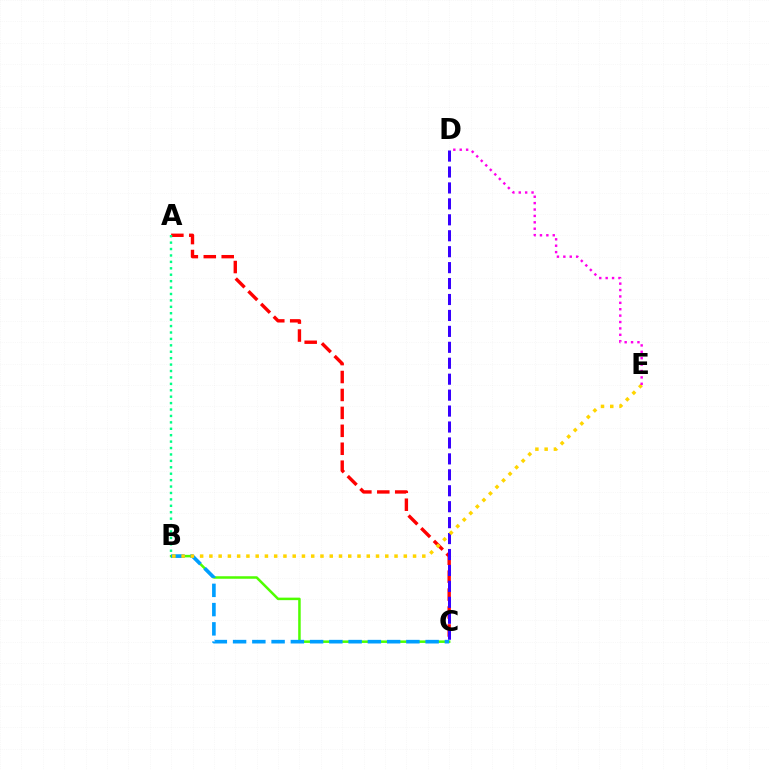{('B', 'C'): [{'color': '#4fff00', 'line_style': 'solid', 'thickness': 1.81}, {'color': '#009eff', 'line_style': 'dashed', 'thickness': 2.62}], ('A', 'C'): [{'color': '#ff0000', 'line_style': 'dashed', 'thickness': 2.44}], ('A', 'B'): [{'color': '#00ff86', 'line_style': 'dotted', 'thickness': 1.74}], ('C', 'D'): [{'color': '#3700ff', 'line_style': 'dashed', 'thickness': 2.17}], ('B', 'E'): [{'color': '#ffd500', 'line_style': 'dotted', 'thickness': 2.52}], ('D', 'E'): [{'color': '#ff00ed', 'line_style': 'dotted', 'thickness': 1.74}]}